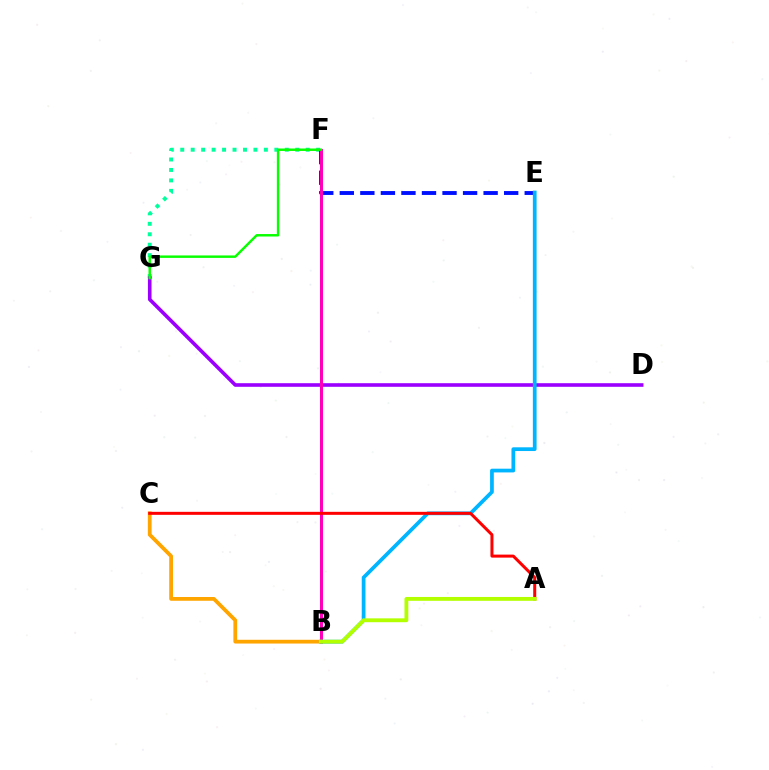{('F', 'G'): [{'color': '#00ff9d', 'line_style': 'dotted', 'thickness': 2.84}, {'color': '#08ff00', 'line_style': 'solid', 'thickness': 1.76}], ('D', 'G'): [{'color': '#9b00ff', 'line_style': 'solid', 'thickness': 2.6}], ('E', 'F'): [{'color': '#0010ff', 'line_style': 'dashed', 'thickness': 2.79}], ('B', 'F'): [{'color': '#ff00bd', 'line_style': 'solid', 'thickness': 2.18}], ('B', 'C'): [{'color': '#ffa500', 'line_style': 'solid', 'thickness': 2.71}], ('B', 'E'): [{'color': '#00b5ff', 'line_style': 'solid', 'thickness': 2.69}], ('A', 'C'): [{'color': '#ff0000', 'line_style': 'solid', 'thickness': 2.17}], ('A', 'B'): [{'color': '#b3ff00', 'line_style': 'solid', 'thickness': 2.77}]}